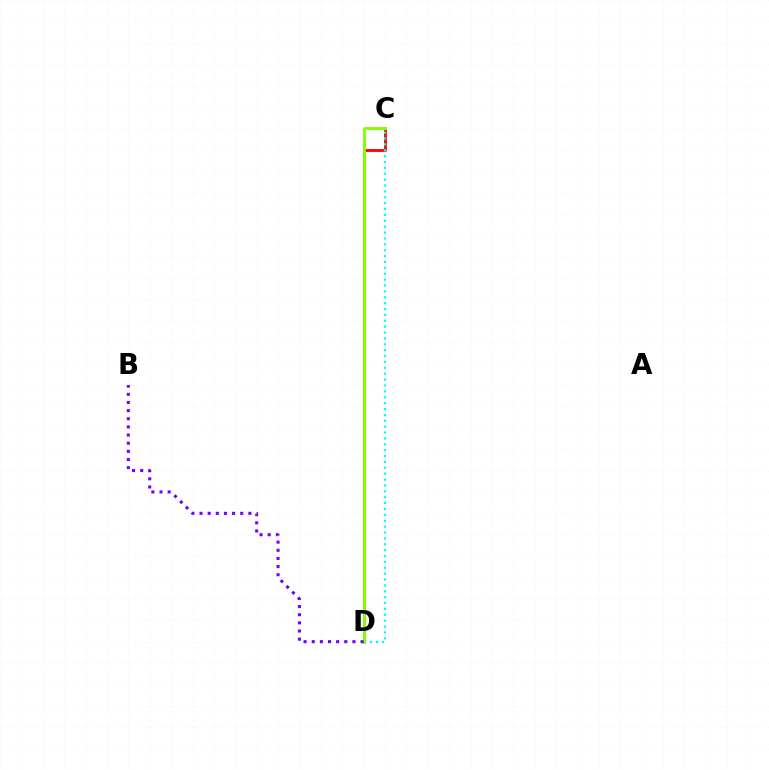{('C', 'D'): [{'color': '#ff0000', 'line_style': 'solid', 'thickness': 2.03}, {'color': '#00fff6', 'line_style': 'dotted', 'thickness': 1.6}, {'color': '#84ff00', 'line_style': 'solid', 'thickness': 2.1}], ('B', 'D'): [{'color': '#7200ff', 'line_style': 'dotted', 'thickness': 2.21}]}